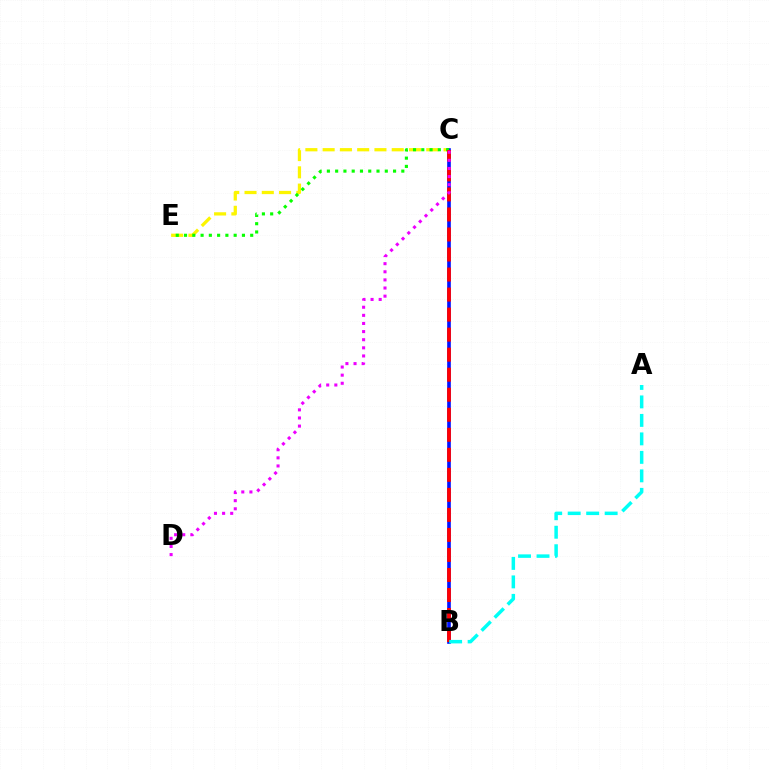{('C', 'E'): [{'color': '#fcf500', 'line_style': 'dashed', 'thickness': 2.35}, {'color': '#08ff00', 'line_style': 'dotted', 'thickness': 2.25}], ('B', 'C'): [{'color': '#0010ff', 'line_style': 'solid', 'thickness': 2.62}, {'color': '#ff0000', 'line_style': 'dashed', 'thickness': 2.72}], ('A', 'B'): [{'color': '#00fff6', 'line_style': 'dashed', 'thickness': 2.51}], ('C', 'D'): [{'color': '#ee00ff', 'line_style': 'dotted', 'thickness': 2.21}]}